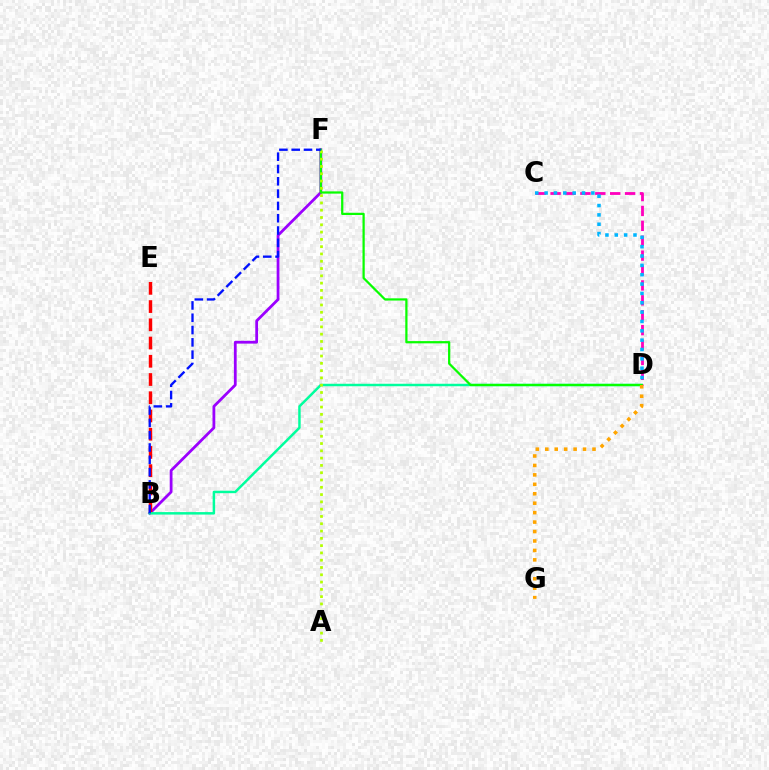{('B', 'F'): [{'color': '#9b00ff', 'line_style': 'solid', 'thickness': 2.0}, {'color': '#0010ff', 'line_style': 'dashed', 'thickness': 1.67}], ('B', 'E'): [{'color': '#ff0000', 'line_style': 'dashed', 'thickness': 2.48}], ('B', 'D'): [{'color': '#00ff9d', 'line_style': 'solid', 'thickness': 1.78}], ('C', 'D'): [{'color': '#ff00bd', 'line_style': 'dashed', 'thickness': 2.02}, {'color': '#00b5ff', 'line_style': 'dotted', 'thickness': 2.54}], ('D', 'F'): [{'color': '#08ff00', 'line_style': 'solid', 'thickness': 1.61}], ('A', 'F'): [{'color': '#b3ff00', 'line_style': 'dotted', 'thickness': 1.98}], ('D', 'G'): [{'color': '#ffa500', 'line_style': 'dotted', 'thickness': 2.57}]}